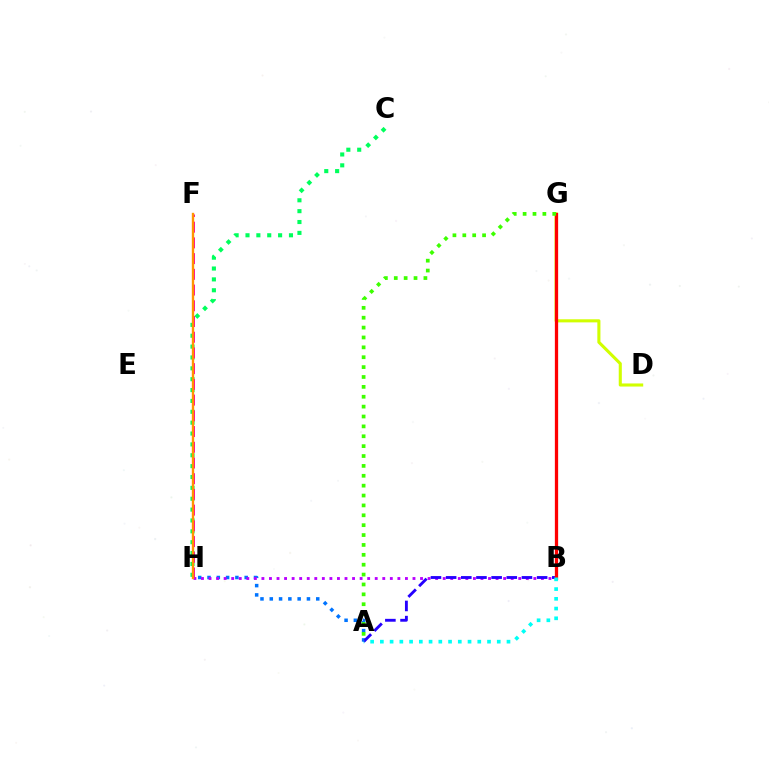{('A', 'H'): [{'color': '#0074ff', 'line_style': 'dotted', 'thickness': 2.53}], ('B', 'H'): [{'color': '#b900ff', 'line_style': 'dotted', 'thickness': 2.05}], ('C', 'H'): [{'color': '#00ff5c', 'line_style': 'dotted', 'thickness': 2.95}], ('D', 'G'): [{'color': '#d1ff00', 'line_style': 'solid', 'thickness': 2.22}], ('A', 'B'): [{'color': '#2500ff', 'line_style': 'dashed', 'thickness': 2.06}, {'color': '#00fff6', 'line_style': 'dotted', 'thickness': 2.65}], ('B', 'G'): [{'color': '#ff0000', 'line_style': 'solid', 'thickness': 2.36}], ('F', 'H'): [{'color': '#ff00ac', 'line_style': 'dashed', 'thickness': 2.14}, {'color': '#ff9400', 'line_style': 'solid', 'thickness': 1.7}], ('A', 'G'): [{'color': '#3dff00', 'line_style': 'dotted', 'thickness': 2.68}]}